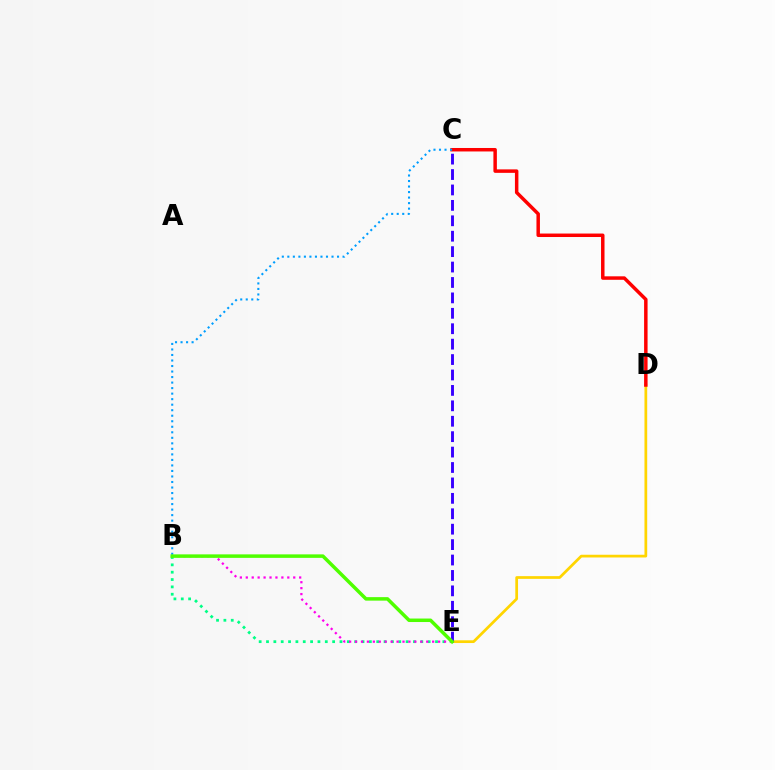{('D', 'E'): [{'color': '#ffd500', 'line_style': 'solid', 'thickness': 1.97}], ('C', 'E'): [{'color': '#3700ff', 'line_style': 'dashed', 'thickness': 2.09}], ('C', 'D'): [{'color': '#ff0000', 'line_style': 'solid', 'thickness': 2.5}], ('B', 'E'): [{'color': '#00ff86', 'line_style': 'dotted', 'thickness': 2.0}, {'color': '#ff00ed', 'line_style': 'dotted', 'thickness': 1.61}, {'color': '#4fff00', 'line_style': 'solid', 'thickness': 2.52}], ('B', 'C'): [{'color': '#009eff', 'line_style': 'dotted', 'thickness': 1.5}]}